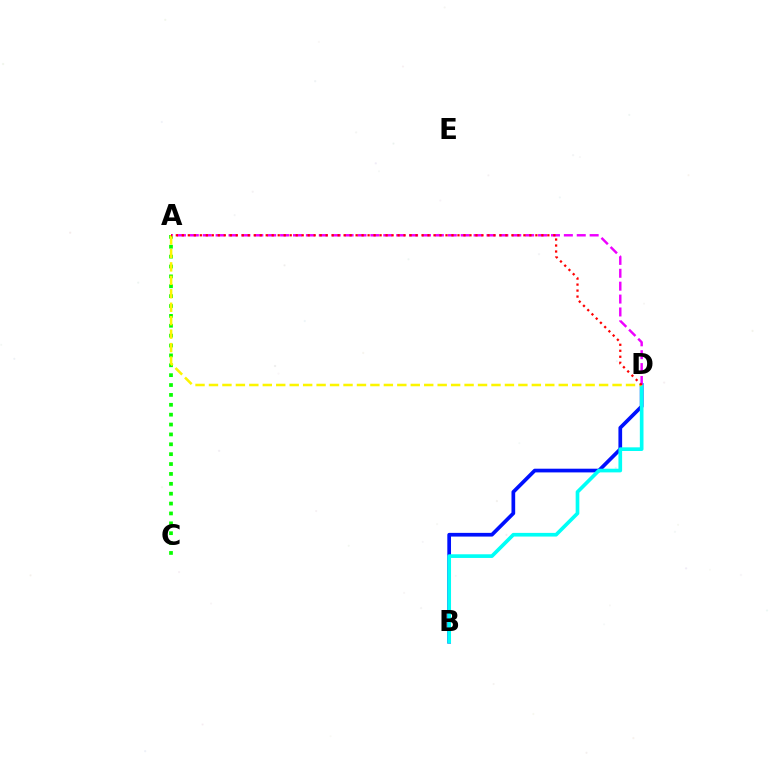{('A', 'C'): [{'color': '#08ff00', 'line_style': 'dotted', 'thickness': 2.68}], ('B', 'D'): [{'color': '#0010ff', 'line_style': 'solid', 'thickness': 2.66}, {'color': '#00fff6', 'line_style': 'solid', 'thickness': 2.64}], ('A', 'D'): [{'color': '#ee00ff', 'line_style': 'dashed', 'thickness': 1.75}, {'color': '#fcf500', 'line_style': 'dashed', 'thickness': 1.83}, {'color': '#ff0000', 'line_style': 'dotted', 'thickness': 1.63}]}